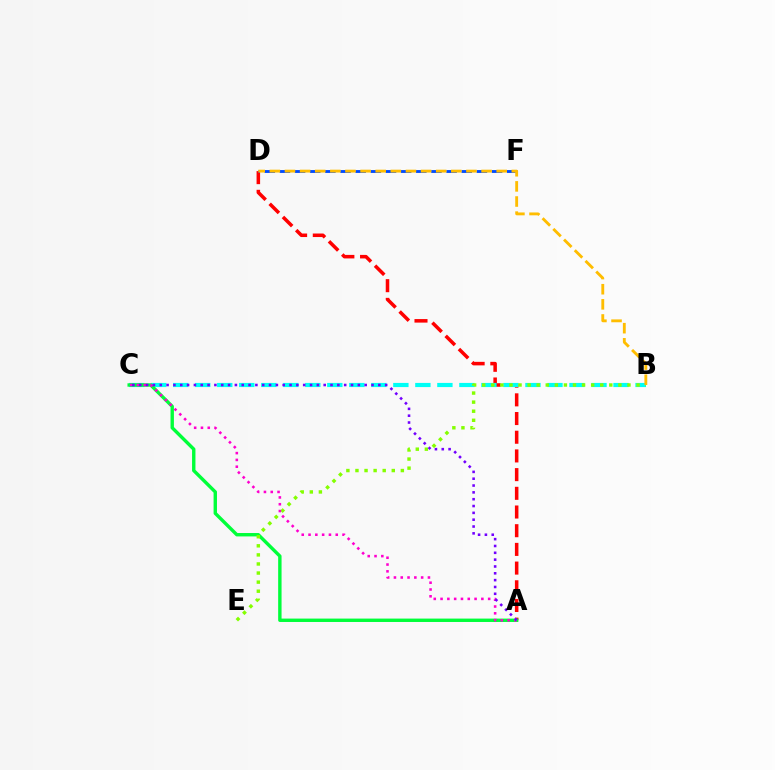{('A', 'D'): [{'color': '#ff0000', 'line_style': 'dashed', 'thickness': 2.54}], ('B', 'C'): [{'color': '#00fff6', 'line_style': 'dashed', 'thickness': 2.99}], ('A', 'C'): [{'color': '#00ff39', 'line_style': 'solid', 'thickness': 2.44}, {'color': '#ff00cf', 'line_style': 'dotted', 'thickness': 1.85}, {'color': '#7200ff', 'line_style': 'dotted', 'thickness': 1.86}], ('B', 'E'): [{'color': '#84ff00', 'line_style': 'dotted', 'thickness': 2.47}], ('D', 'F'): [{'color': '#004bff', 'line_style': 'dashed', 'thickness': 2.06}], ('B', 'D'): [{'color': '#ffbd00', 'line_style': 'dashed', 'thickness': 2.05}]}